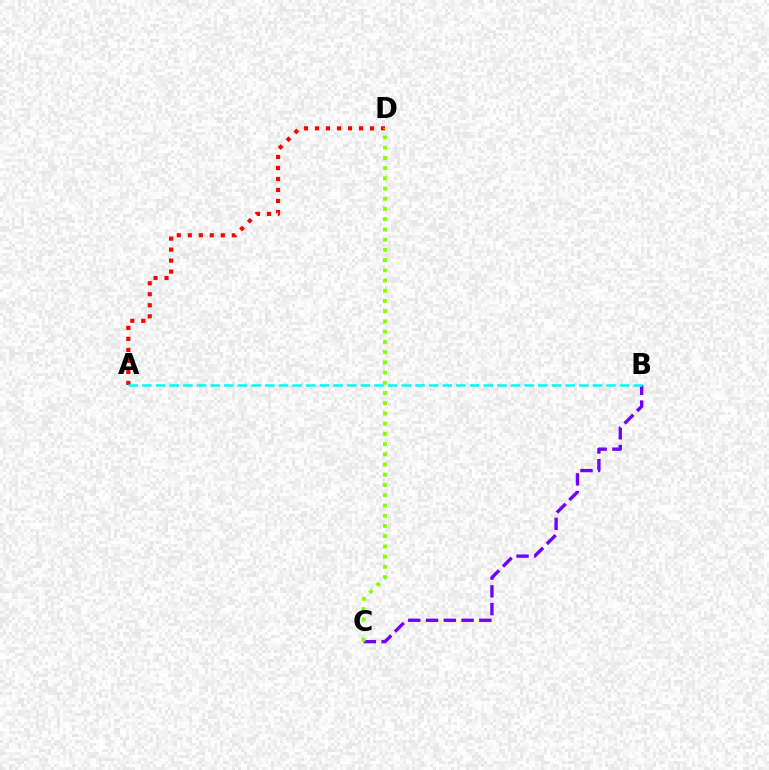{('B', 'C'): [{'color': '#7200ff', 'line_style': 'dashed', 'thickness': 2.41}], ('A', 'D'): [{'color': '#ff0000', 'line_style': 'dotted', 'thickness': 2.99}], ('C', 'D'): [{'color': '#84ff00', 'line_style': 'dotted', 'thickness': 2.78}], ('A', 'B'): [{'color': '#00fff6', 'line_style': 'dashed', 'thickness': 1.85}]}